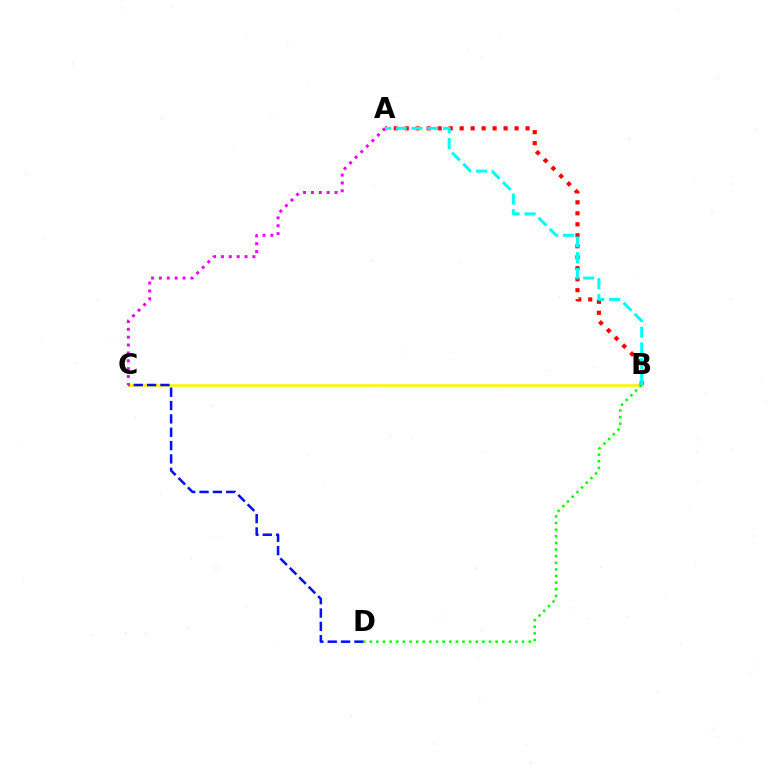{('B', 'C'): [{'color': '#fcf500', 'line_style': 'solid', 'thickness': 1.83}], ('A', 'B'): [{'color': '#ff0000', 'line_style': 'dotted', 'thickness': 2.98}, {'color': '#00fff6', 'line_style': 'dashed', 'thickness': 2.14}], ('C', 'D'): [{'color': '#0010ff', 'line_style': 'dashed', 'thickness': 1.81}], ('A', 'C'): [{'color': '#ee00ff', 'line_style': 'dotted', 'thickness': 2.14}], ('B', 'D'): [{'color': '#08ff00', 'line_style': 'dotted', 'thickness': 1.8}]}